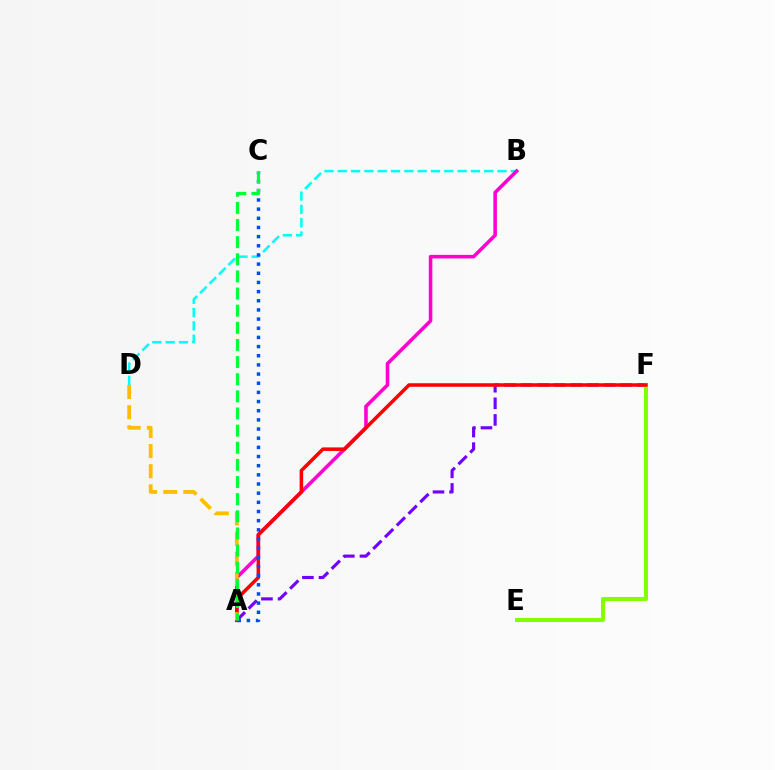{('B', 'D'): [{'color': '#00fff6', 'line_style': 'dashed', 'thickness': 1.81}], ('A', 'B'): [{'color': '#ff00cf', 'line_style': 'solid', 'thickness': 2.56}], ('A', 'F'): [{'color': '#7200ff', 'line_style': 'dashed', 'thickness': 2.25}, {'color': '#ff0000', 'line_style': 'solid', 'thickness': 2.54}], ('E', 'F'): [{'color': '#84ff00', 'line_style': 'solid', 'thickness': 2.92}], ('A', 'C'): [{'color': '#004bff', 'line_style': 'dotted', 'thickness': 2.49}, {'color': '#00ff39', 'line_style': 'dashed', 'thickness': 2.33}], ('A', 'D'): [{'color': '#ffbd00', 'line_style': 'dashed', 'thickness': 2.74}]}